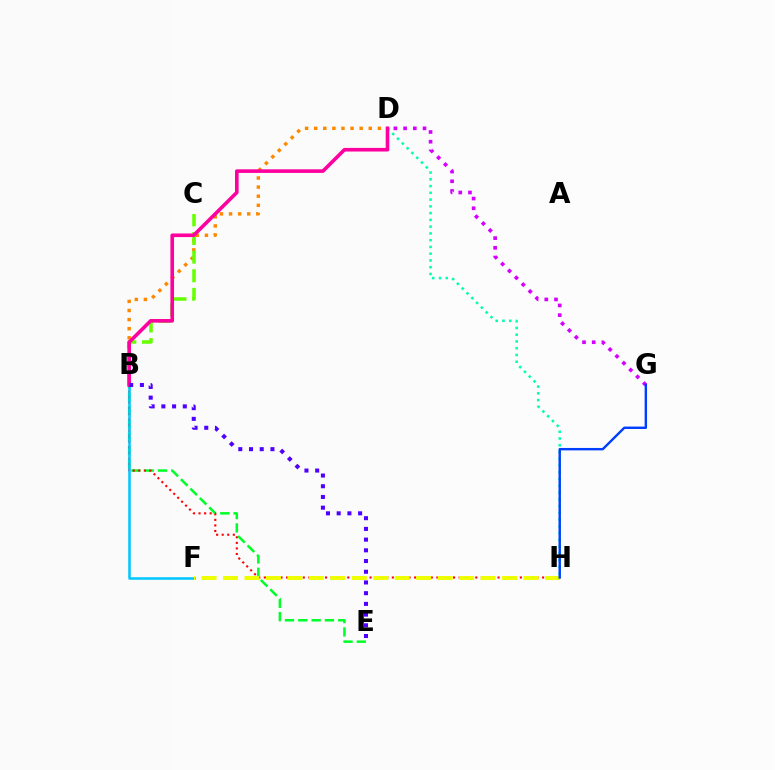{('B', 'D'): [{'color': '#ff8800', 'line_style': 'dotted', 'thickness': 2.47}, {'color': '#ff00a0', 'line_style': 'solid', 'thickness': 2.6}], ('D', 'H'): [{'color': '#00ffaf', 'line_style': 'dotted', 'thickness': 1.84}], ('B', 'E'): [{'color': '#00ff27', 'line_style': 'dashed', 'thickness': 1.81}, {'color': '#4f00ff', 'line_style': 'dotted', 'thickness': 2.91}], ('B', 'C'): [{'color': '#66ff00', 'line_style': 'dashed', 'thickness': 2.53}], ('B', 'H'): [{'color': '#ff0000', 'line_style': 'dotted', 'thickness': 1.51}], ('B', 'F'): [{'color': '#00c7ff', 'line_style': 'solid', 'thickness': 1.83}], ('F', 'H'): [{'color': '#eeff00', 'line_style': 'dashed', 'thickness': 2.92}], ('D', 'G'): [{'color': '#d600ff', 'line_style': 'dotted', 'thickness': 2.64}], ('G', 'H'): [{'color': '#003fff', 'line_style': 'solid', 'thickness': 1.74}]}